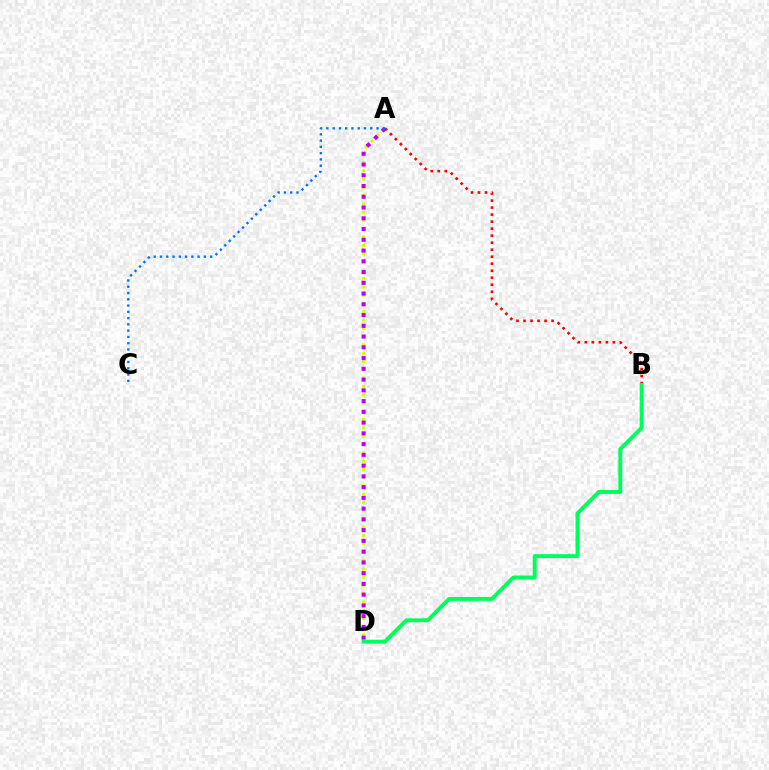{('A', 'D'): [{'color': '#d1ff00', 'line_style': 'dotted', 'thickness': 2.25}, {'color': '#b900ff', 'line_style': 'dotted', 'thickness': 2.92}], ('A', 'B'): [{'color': '#ff0000', 'line_style': 'dotted', 'thickness': 1.91}], ('B', 'D'): [{'color': '#00ff5c', 'line_style': 'solid', 'thickness': 2.84}], ('A', 'C'): [{'color': '#0074ff', 'line_style': 'dotted', 'thickness': 1.7}]}